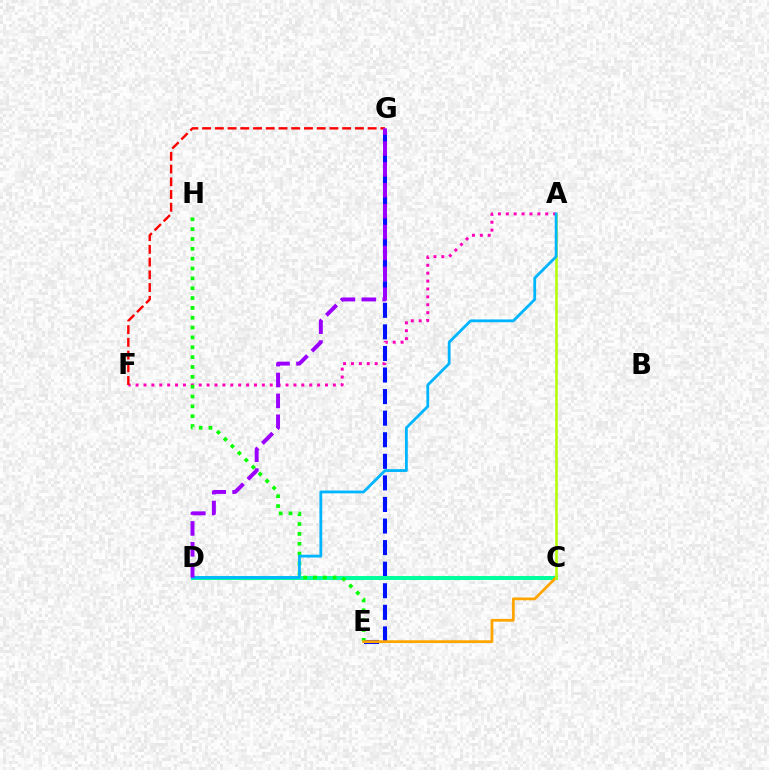{('A', 'F'): [{'color': '#ff00bd', 'line_style': 'dotted', 'thickness': 2.14}], ('E', 'G'): [{'color': '#0010ff', 'line_style': 'dashed', 'thickness': 2.93}], ('C', 'D'): [{'color': '#00ff9d', 'line_style': 'solid', 'thickness': 2.88}], ('E', 'H'): [{'color': '#08ff00', 'line_style': 'dotted', 'thickness': 2.68}], ('C', 'E'): [{'color': '#ffa500', 'line_style': 'solid', 'thickness': 2.01}], ('F', 'G'): [{'color': '#ff0000', 'line_style': 'dashed', 'thickness': 1.73}], ('A', 'C'): [{'color': '#b3ff00', 'line_style': 'solid', 'thickness': 1.82}], ('A', 'D'): [{'color': '#00b5ff', 'line_style': 'solid', 'thickness': 2.02}], ('D', 'G'): [{'color': '#9b00ff', 'line_style': 'dashed', 'thickness': 2.84}]}